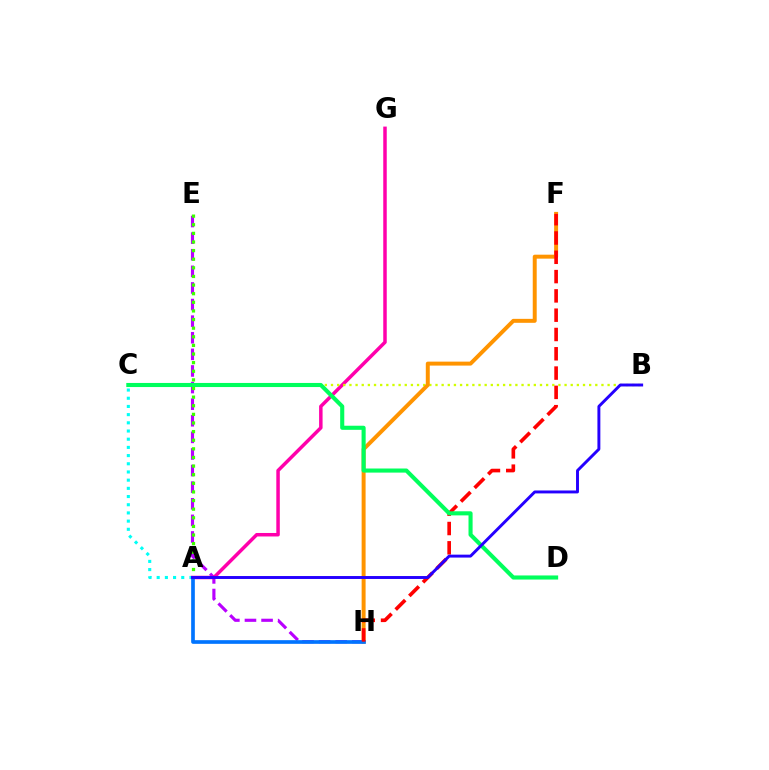{('E', 'H'): [{'color': '#b900ff', 'line_style': 'dashed', 'thickness': 2.26}], ('A', 'G'): [{'color': '#ff00ac', 'line_style': 'solid', 'thickness': 2.51}], ('B', 'C'): [{'color': '#d1ff00', 'line_style': 'dotted', 'thickness': 1.67}], ('F', 'H'): [{'color': '#ff9400', 'line_style': 'solid', 'thickness': 2.85}, {'color': '#ff0000', 'line_style': 'dashed', 'thickness': 2.62}], ('A', 'H'): [{'color': '#0074ff', 'line_style': 'solid', 'thickness': 2.65}], ('C', 'D'): [{'color': '#00ff5c', 'line_style': 'solid', 'thickness': 2.95}], ('A', 'E'): [{'color': '#3dff00', 'line_style': 'dotted', 'thickness': 2.34}], ('A', 'C'): [{'color': '#00fff6', 'line_style': 'dotted', 'thickness': 2.23}], ('A', 'B'): [{'color': '#2500ff', 'line_style': 'solid', 'thickness': 2.11}]}